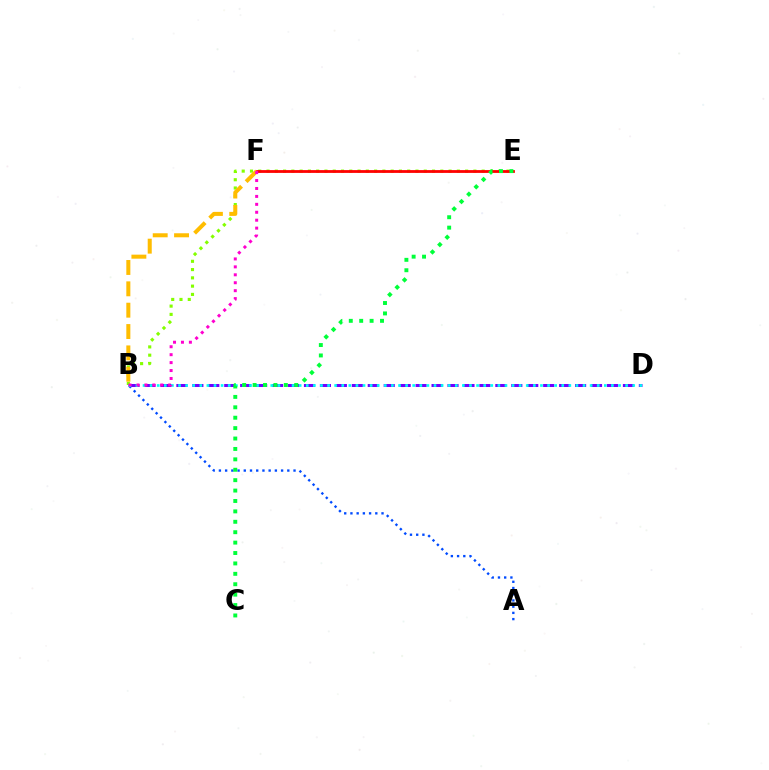{('B', 'E'): [{'color': '#84ff00', 'line_style': 'dotted', 'thickness': 2.25}], ('B', 'D'): [{'color': '#7200ff', 'line_style': 'dashed', 'thickness': 2.17}, {'color': '#00fff6', 'line_style': 'dotted', 'thickness': 1.93}], ('E', 'F'): [{'color': '#ff0000', 'line_style': 'solid', 'thickness': 2.02}], ('A', 'B'): [{'color': '#004bff', 'line_style': 'dotted', 'thickness': 1.69}], ('B', 'F'): [{'color': '#ffbd00', 'line_style': 'dashed', 'thickness': 2.9}, {'color': '#ff00cf', 'line_style': 'dotted', 'thickness': 2.16}], ('C', 'E'): [{'color': '#00ff39', 'line_style': 'dotted', 'thickness': 2.83}]}